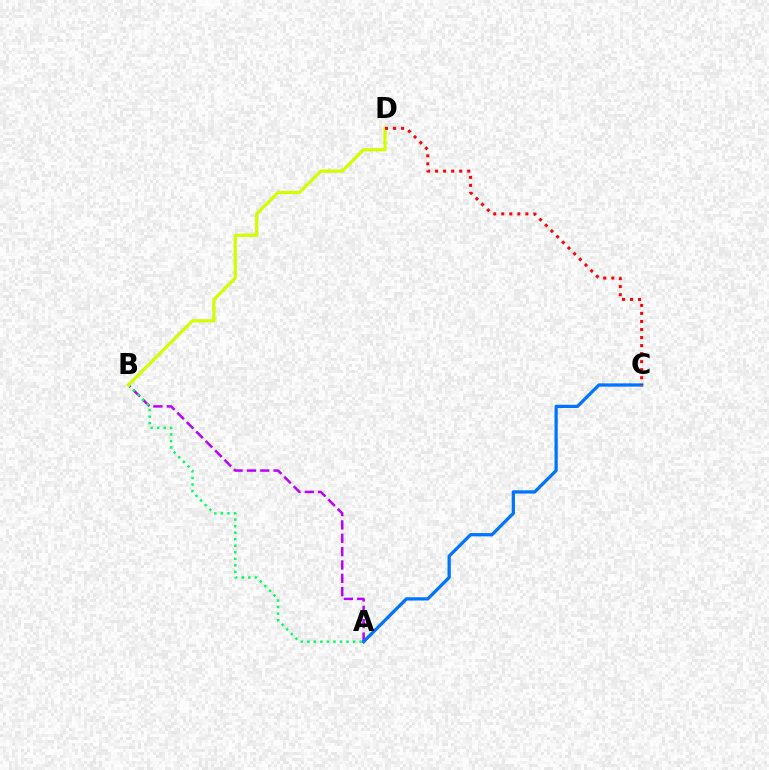{('A', 'B'): [{'color': '#b900ff', 'line_style': 'dashed', 'thickness': 1.81}, {'color': '#00ff5c', 'line_style': 'dotted', 'thickness': 1.78}], ('A', 'C'): [{'color': '#0074ff', 'line_style': 'solid', 'thickness': 2.35}], ('B', 'D'): [{'color': '#d1ff00', 'line_style': 'solid', 'thickness': 2.33}], ('C', 'D'): [{'color': '#ff0000', 'line_style': 'dotted', 'thickness': 2.18}]}